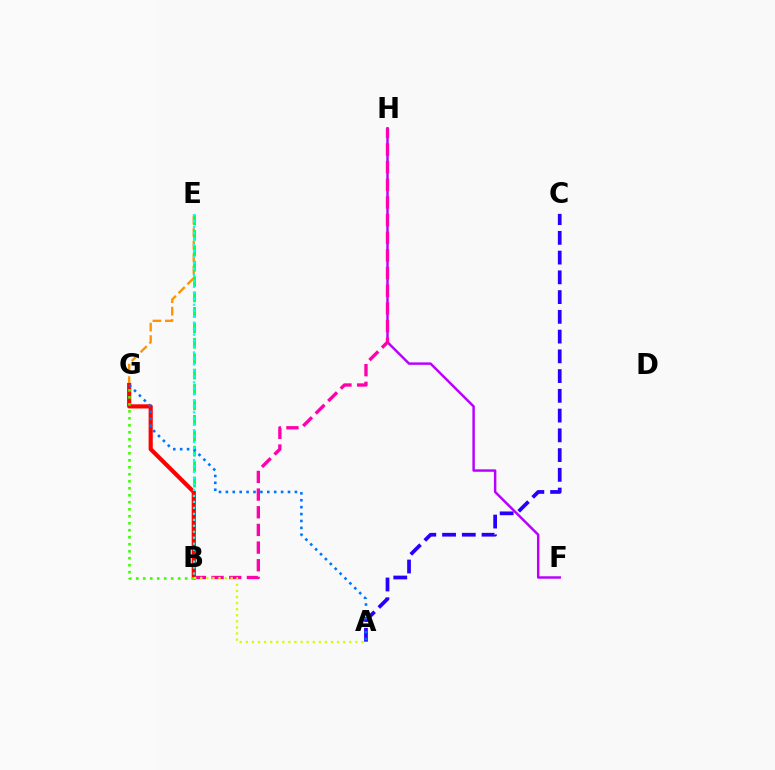{('E', 'G'): [{'color': '#ff9400', 'line_style': 'dashed', 'thickness': 1.7}], ('B', 'E'): [{'color': '#00ff5c', 'line_style': 'dashed', 'thickness': 2.09}, {'color': '#00fff6', 'line_style': 'dotted', 'thickness': 1.62}], ('A', 'C'): [{'color': '#2500ff', 'line_style': 'dashed', 'thickness': 2.68}], ('F', 'H'): [{'color': '#b900ff', 'line_style': 'solid', 'thickness': 1.77}], ('B', 'H'): [{'color': '#ff00ac', 'line_style': 'dashed', 'thickness': 2.4}], ('B', 'G'): [{'color': '#ff0000', 'line_style': 'solid', 'thickness': 2.99}, {'color': '#3dff00', 'line_style': 'dotted', 'thickness': 1.9}], ('A', 'G'): [{'color': '#0074ff', 'line_style': 'dotted', 'thickness': 1.88}], ('A', 'B'): [{'color': '#d1ff00', 'line_style': 'dotted', 'thickness': 1.65}]}